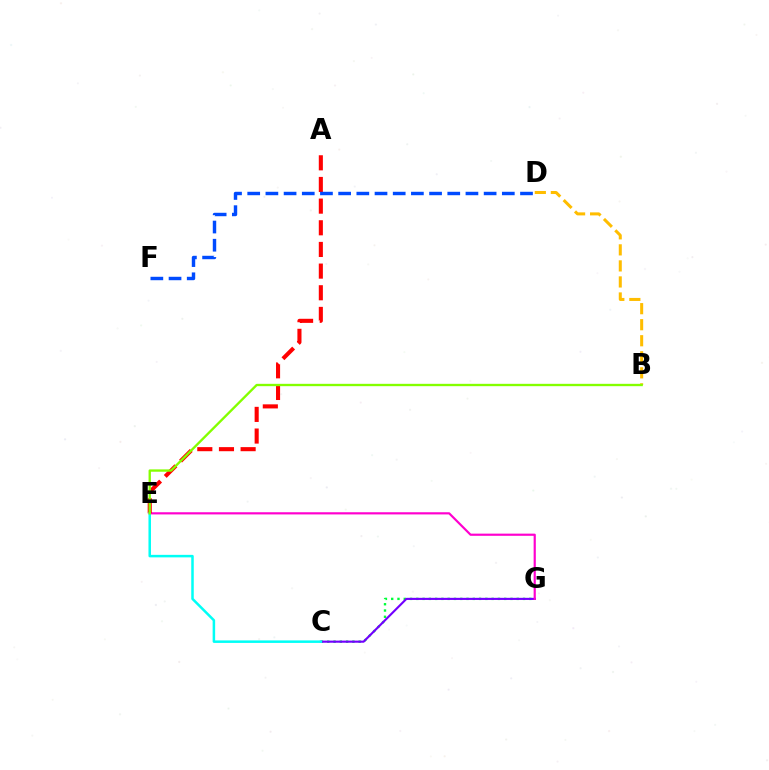{('B', 'D'): [{'color': '#ffbd00', 'line_style': 'dashed', 'thickness': 2.18}], ('C', 'G'): [{'color': '#00ff39', 'line_style': 'dotted', 'thickness': 1.71}, {'color': '#7200ff', 'line_style': 'solid', 'thickness': 1.54}], ('E', 'G'): [{'color': '#ff00cf', 'line_style': 'solid', 'thickness': 1.57}], ('A', 'E'): [{'color': '#ff0000', 'line_style': 'dashed', 'thickness': 2.94}], ('D', 'F'): [{'color': '#004bff', 'line_style': 'dashed', 'thickness': 2.47}], ('C', 'E'): [{'color': '#00fff6', 'line_style': 'solid', 'thickness': 1.81}], ('B', 'E'): [{'color': '#84ff00', 'line_style': 'solid', 'thickness': 1.69}]}